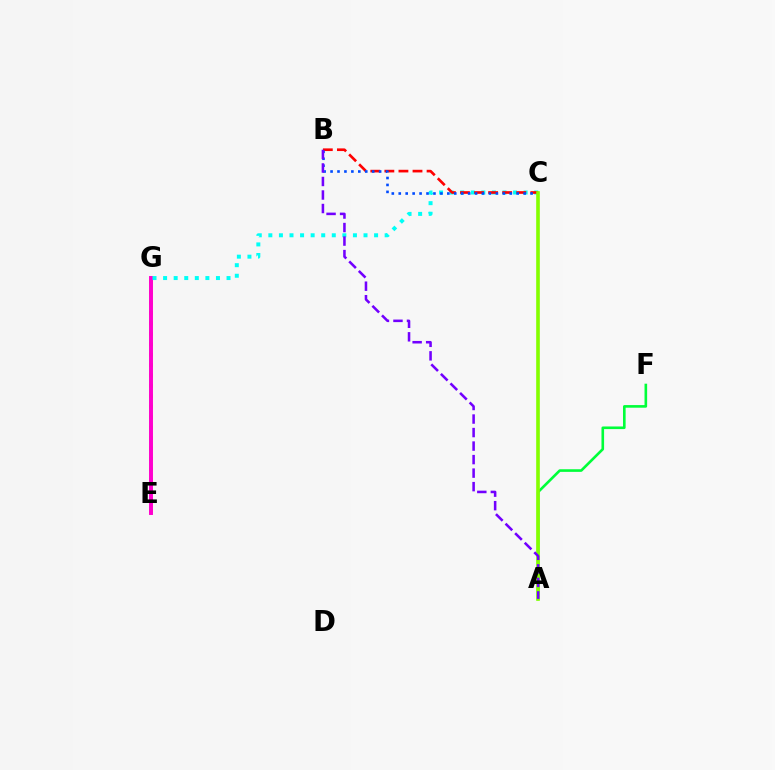{('E', 'G'): [{'color': '#ffbd00', 'line_style': 'dotted', 'thickness': 2.83}, {'color': '#ff00cf', 'line_style': 'solid', 'thickness': 2.83}], ('A', 'F'): [{'color': '#00ff39', 'line_style': 'solid', 'thickness': 1.89}], ('C', 'G'): [{'color': '#00fff6', 'line_style': 'dotted', 'thickness': 2.87}], ('B', 'C'): [{'color': '#ff0000', 'line_style': 'dashed', 'thickness': 1.91}, {'color': '#004bff', 'line_style': 'dotted', 'thickness': 1.89}], ('A', 'C'): [{'color': '#84ff00', 'line_style': 'solid', 'thickness': 2.62}], ('A', 'B'): [{'color': '#7200ff', 'line_style': 'dashed', 'thickness': 1.84}]}